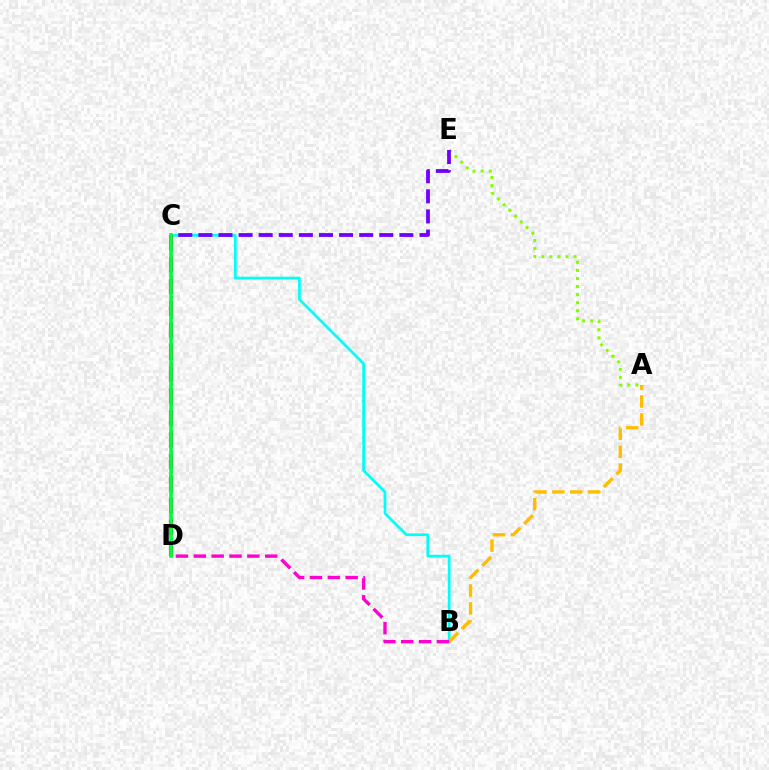{('A', 'E'): [{'color': '#84ff00', 'line_style': 'dotted', 'thickness': 2.19}], ('B', 'C'): [{'color': '#00fff6', 'line_style': 'solid', 'thickness': 1.97}], ('A', 'B'): [{'color': '#ffbd00', 'line_style': 'dashed', 'thickness': 2.43}], ('C', 'E'): [{'color': '#7200ff', 'line_style': 'dashed', 'thickness': 2.73}], ('C', 'D'): [{'color': '#ff0000', 'line_style': 'dashed', 'thickness': 2.98}, {'color': '#004bff', 'line_style': 'dotted', 'thickness': 1.83}, {'color': '#00ff39', 'line_style': 'solid', 'thickness': 2.63}], ('B', 'D'): [{'color': '#ff00cf', 'line_style': 'dashed', 'thickness': 2.43}]}